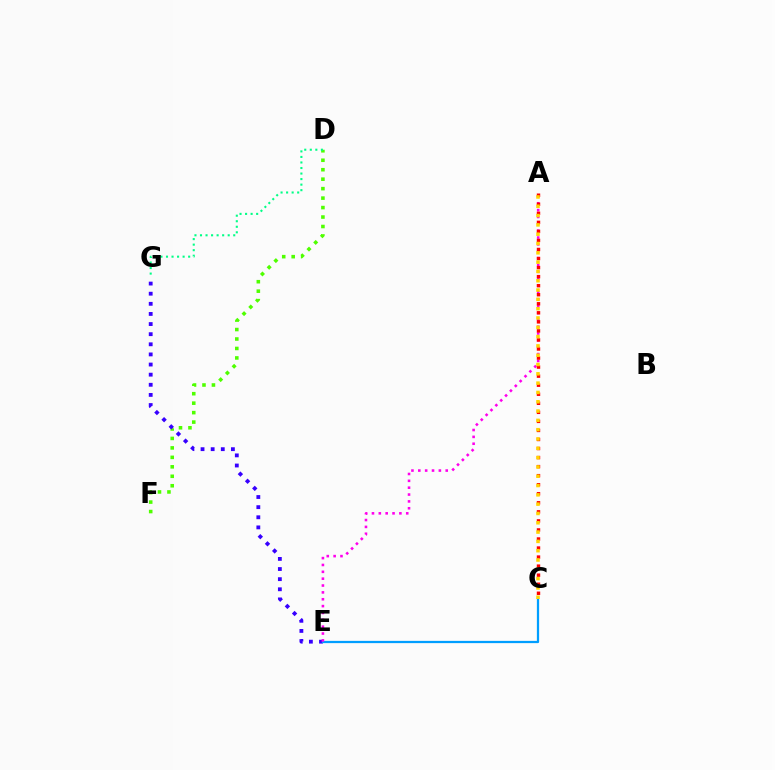{('D', 'F'): [{'color': '#4fff00', 'line_style': 'dotted', 'thickness': 2.57}], ('D', 'G'): [{'color': '#00ff86', 'line_style': 'dotted', 'thickness': 1.5}], ('E', 'G'): [{'color': '#3700ff', 'line_style': 'dotted', 'thickness': 2.75}], ('C', 'E'): [{'color': '#009eff', 'line_style': 'solid', 'thickness': 1.62}], ('A', 'E'): [{'color': '#ff00ed', 'line_style': 'dotted', 'thickness': 1.86}], ('A', 'C'): [{'color': '#ff0000', 'line_style': 'dotted', 'thickness': 2.46}, {'color': '#ffd500', 'line_style': 'dotted', 'thickness': 2.53}]}